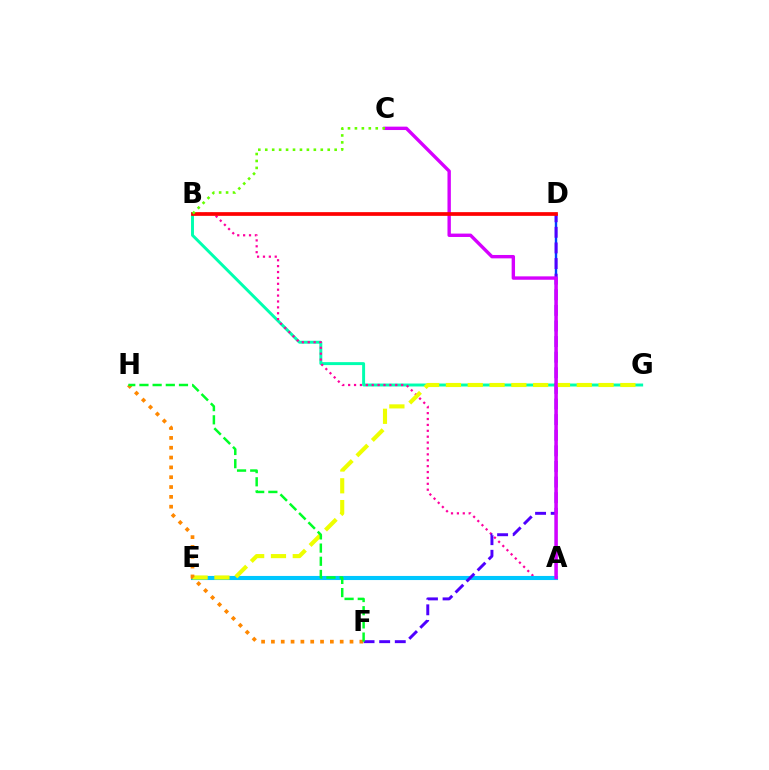{('B', 'G'): [{'color': '#00ffaf', 'line_style': 'solid', 'thickness': 2.12}], ('A', 'B'): [{'color': '#ff00a0', 'line_style': 'dotted', 'thickness': 1.6}], ('A', 'D'): [{'color': '#003fff', 'line_style': 'solid', 'thickness': 1.74}], ('A', 'E'): [{'color': '#00c7ff', 'line_style': 'solid', 'thickness': 2.95}], ('D', 'F'): [{'color': '#4f00ff', 'line_style': 'dashed', 'thickness': 2.12}], ('E', 'G'): [{'color': '#eeff00', 'line_style': 'dashed', 'thickness': 2.96}], ('A', 'C'): [{'color': '#d600ff', 'line_style': 'solid', 'thickness': 2.44}], ('B', 'D'): [{'color': '#ff0000', 'line_style': 'solid', 'thickness': 2.67}], ('F', 'H'): [{'color': '#ff8800', 'line_style': 'dotted', 'thickness': 2.67}, {'color': '#00ff27', 'line_style': 'dashed', 'thickness': 1.79}], ('B', 'C'): [{'color': '#66ff00', 'line_style': 'dotted', 'thickness': 1.89}]}